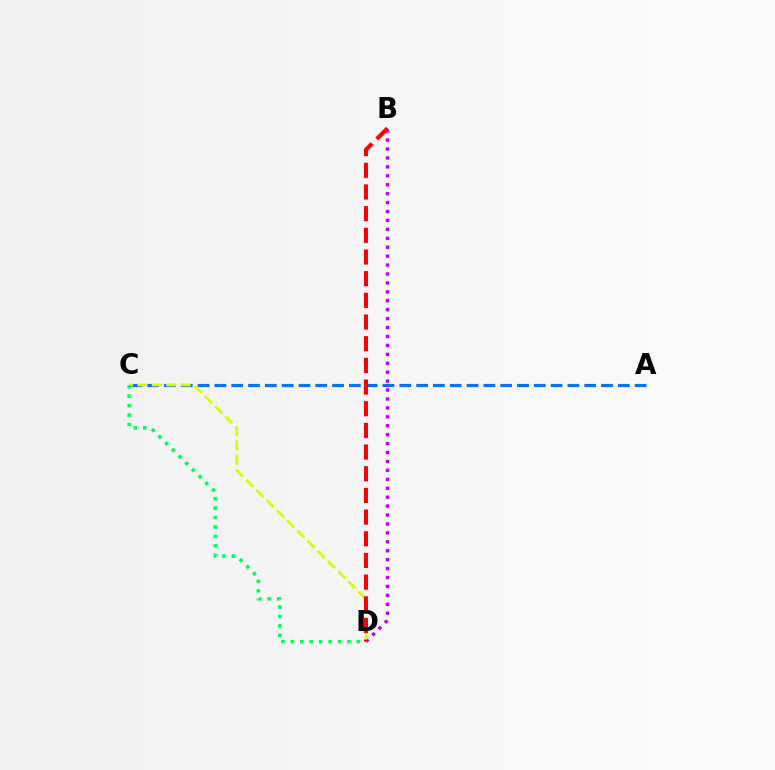{('B', 'D'): [{'color': '#b900ff', 'line_style': 'dotted', 'thickness': 2.43}, {'color': '#ff0000', 'line_style': 'dashed', 'thickness': 2.94}], ('A', 'C'): [{'color': '#0074ff', 'line_style': 'dashed', 'thickness': 2.28}], ('C', 'D'): [{'color': '#d1ff00', 'line_style': 'dashed', 'thickness': 1.96}, {'color': '#00ff5c', 'line_style': 'dotted', 'thickness': 2.56}]}